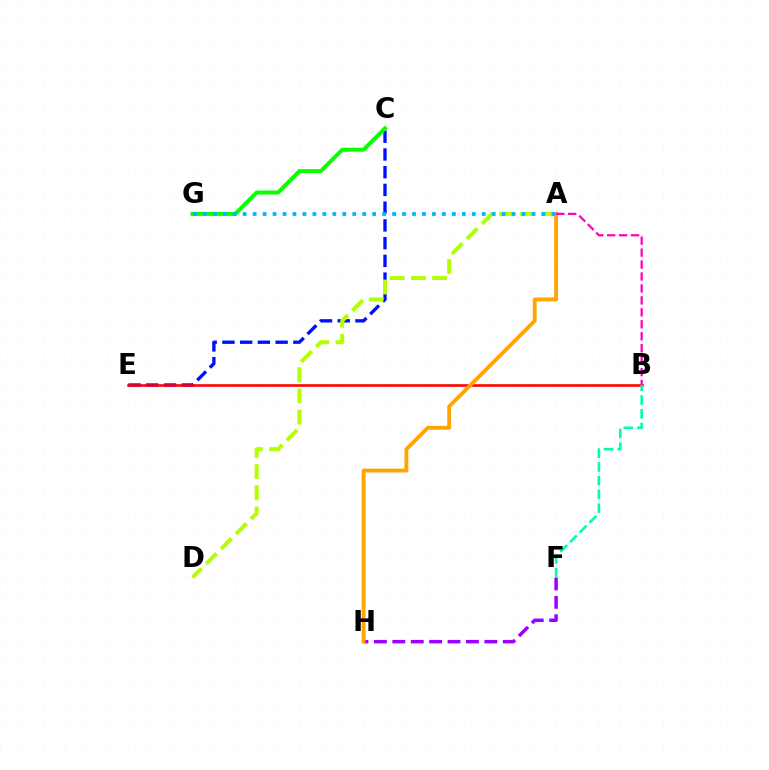{('C', 'E'): [{'color': '#0010ff', 'line_style': 'dashed', 'thickness': 2.41}], ('F', 'H'): [{'color': '#9b00ff', 'line_style': 'dashed', 'thickness': 2.5}], ('B', 'E'): [{'color': '#ff0000', 'line_style': 'solid', 'thickness': 1.86}], ('A', 'D'): [{'color': '#b3ff00', 'line_style': 'dashed', 'thickness': 2.88}], ('A', 'H'): [{'color': '#ffa500', 'line_style': 'solid', 'thickness': 2.78}], ('C', 'G'): [{'color': '#08ff00', 'line_style': 'solid', 'thickness': 2.85}], ('A', 'G'): [{'color': '#00b5ff', 'line_style': 'dotted', 'thickness': 2.71}], ('A', 'B'): [{'color': '#ff00bd', 'line_style': 'dashed', 'thickness': 1.62}], ('B', 'F'): [{'color': '#00ff9d', 'line_style': 'dashed', 'thickness': 1.86}]}